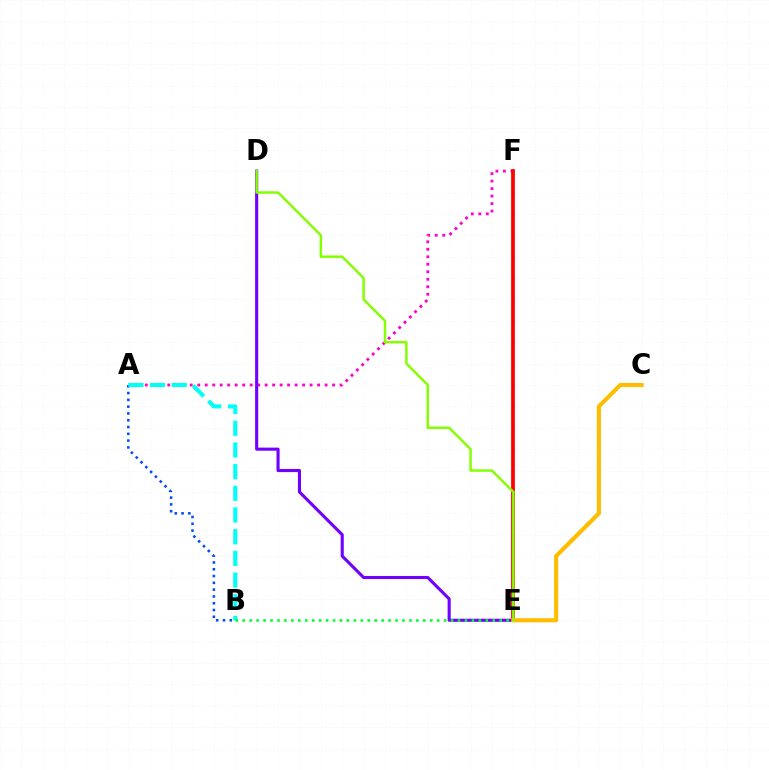{('A', 'F'): [{'color': '#ff00cf', 'line_style': 'dotted', 'thickness': 2.04}], ('A', 'B'): [{'color': '#004bff', 'line_style': 'dotted', 'thickness': 1.85}, {'color': '#00fff6', 'line_style': 'dashed', 'thickness': 2.95}], ('D', 'E'): [{'color': '#7200ff', 'line_style': 'solid', 'thickness': 2.23}, {'color': '#84ff00', 'line_style': 'solid', 'thickness': 1.77}], ('B', 'E'): [{'color': '#00ff39', 'line_style': 'dotted', 'thickness': 1.89}], ('E', 'F'): [{'color': '#ff0000', 'line_style': 'solid', 'thickness': 2.7}], ('C', 'E'): [{'color': '#ffbd00', 'line_style': 'solid', 'thickness': 2.96}]}